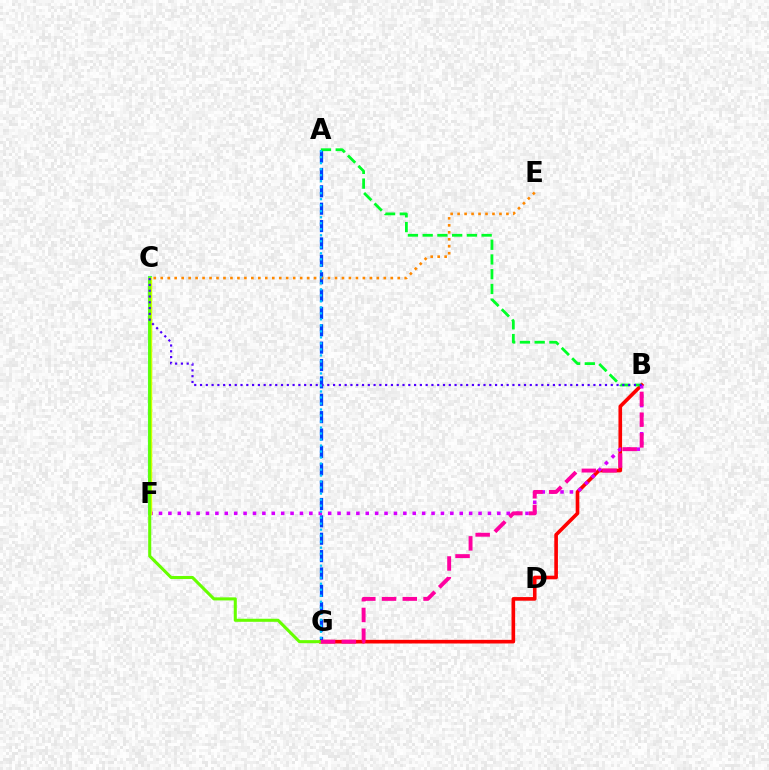{('B', 'G'): [{'color': '#ff0000', 'line_style': 'solid', 'thickness': 2.62}, {'color': '#ff00a0', 'line_style': 'dashed', 'thickness': 2.82}], ('C', 'F'): [{'color': '#00ffaf', 'line_style': 'solid', 'thickness': 2.94}, {'color': '#eeff00', 'line_style': 'solid', 'thickness': 2.51}], ('A', 'G'): [{'color': '#003fff', 'line_style': 'dashed', 'thickness': 2.36}, {'color': '#00c7ff', 'line_style': 'dotted', 'thickness': 1.63}], ('A', 'B'): [{'color': '#00ff27', 'line_style': 'dashed', 'thickness': 2.0}], ('B', 'F'): [{'color': '#d600ff', 'line_style': 'dotted', 'thickness': 2.55}], ('C', 'E'): [{'color': '#ff8800', 'line_style': 'dotted', 'thickness': 1.89}], ('C', 'G'): [{'color': '#66ff00', 'line_style': 'solid', 'thickness': 2.2}], ('B', 'C'): [{'color': '#4f00ff', 'line_style': 'dotted', 'thickness': 1.57}]}